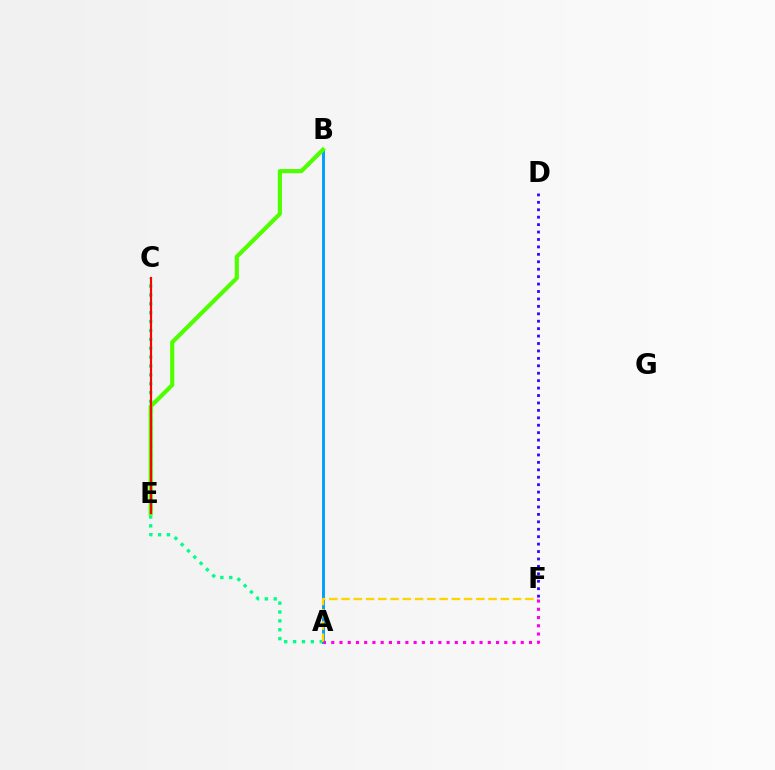{('A', 'C'): [{'color': '#00ff86', 'line_style': 'dotted', 'thickness': 2.41}], ('A', 'B'): [{'color': '#009eff', 'line_style': 'solid', 'thickness': 2.11}], ('A', 'F'): [{'color': '#ffd500', 'line_style': 'dashed', 'thickness': 1.66}, {'color': '#ff00ed', 'line_style': 'dotted', 'thickness': 2.24}], ('B', 'E'): [{'color': '#4fff00', 'line_style': 'solid', 'thickness': 3.0}], ('D', 'F'): [{'color': '#3700ff', 'line_style': 'dotted', 'thickness': 2.02}], ('C', 'E'): [{'color': '#ff0000', 'line_style': 'solid', 'thickness': 1.56}]}